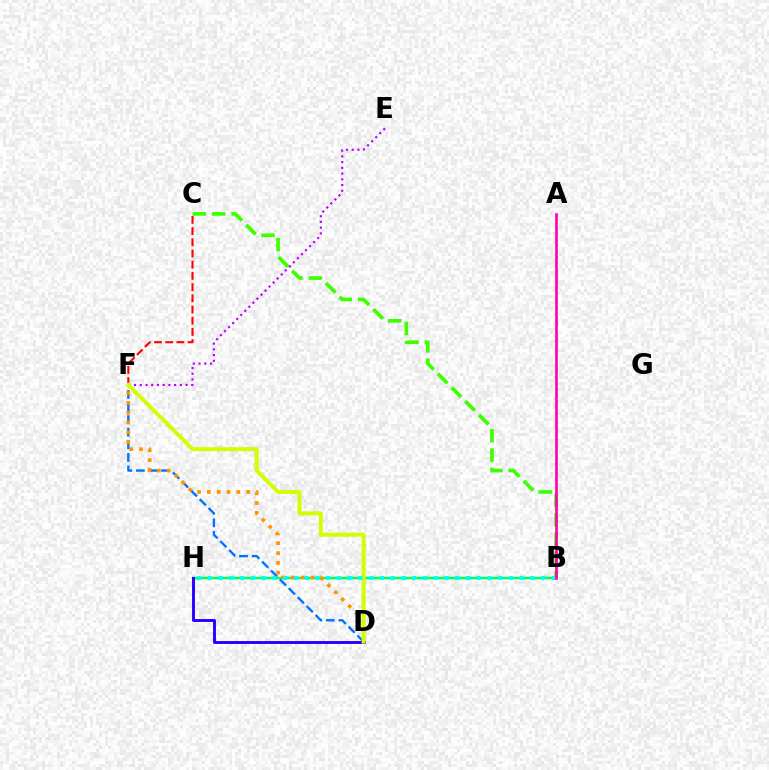{('B', 'H'): [{'color': '#00ff5c', 'line_style': 'solid', 'thickness': 1.77}, {'color': '#00fff6', 'line_style': 'dotted', 'thickness': 2.92}], ('D', 'F'): [{'color': '#0074ff', 'line_style': 'dashed', 'thickness': 1.71}, {'color': '#ff9400', 'line_style': 'dotted', 'thickness': 2.67}, {'color': '#d1ff00', 'line_style': 'solid', 'thickness': 2.85}], ('C', 'F'): [{'color': '#ff0000', 'line_style': 'dashed', 'thickness': 1.52}], ('E', 'F'): [{'color': '#b900ff', 'line_style': 'dotted', 'thickness': 1.56}], ('D', 'H'): [{'color': '#2500ff', 'line_style': 'solid', 'thickness': 2.08}], ('B', 'C'): [{'color': '#3dff00', 'line_style': 'dashed', 'thickness': 2.64}], ('A', 'B'): [{'color': '#ff00ac', 'line_style': 'solid', 'thickness': 1.9}]}